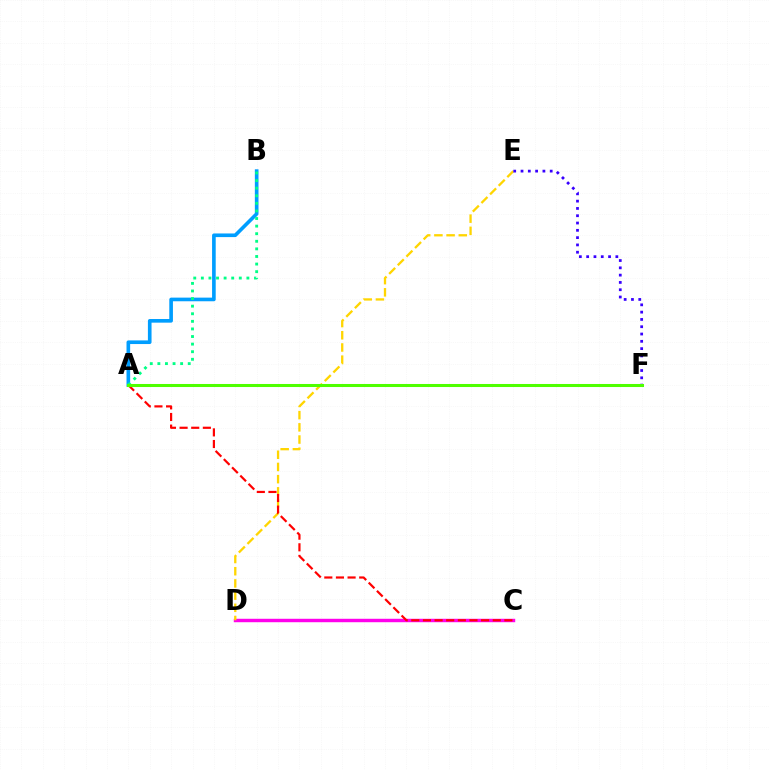{('C', 'D'): [{'color': '#ff00ed', 'line_style': 'solid', 'thickness': 2.48}], ('D', 'E'): [{'color': '#ffd500', 'line_style': 'dashed', 'thickness': 1.66}], ('A', 'B'): [{'color': '#009eff', 'line_style': 'solid', 'thickness': 2.62}, {'color': '#00ff86', 'line_style': 'dotted', 'thickness': 2.06}], ('A', 'C'): [{'color': '#ff0000', 'line_style': 'dashed', 'thickness': 1.58}], ('E', 'F'): [{'color': '#3700ff', 'line_style': 'dotted', 'thickness': 1.98}], ('A', 'F'): [{'color': '#4fff00', 'line_style': 'solid', 'thickness': 2.19}]}